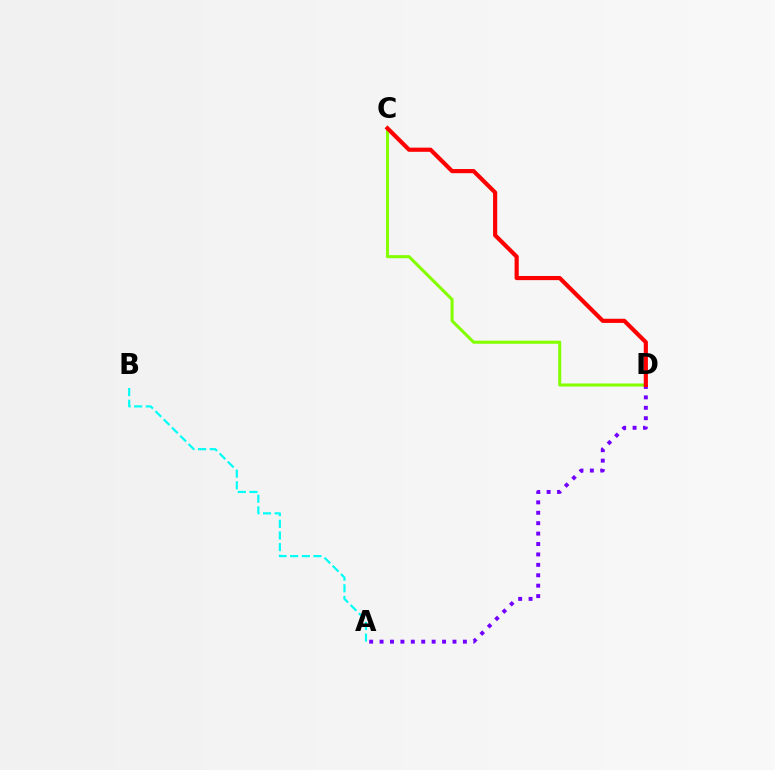{('A', 'B'): [{'color': '#00fff6', 'line_style': 'dashed', 'thickness': 1.58}], ('C', 'D'): [{'color': '#84ff00', 'line_style': 'solid', 'thickness': 2.21}, {'color': '#ff0000', 'line_style': 'solid', 'thickness': 2.99}], ('A', 'D'): [{'color': '#7200ff', 'line_style': 'dotted', 'thickness': 2.83}]}